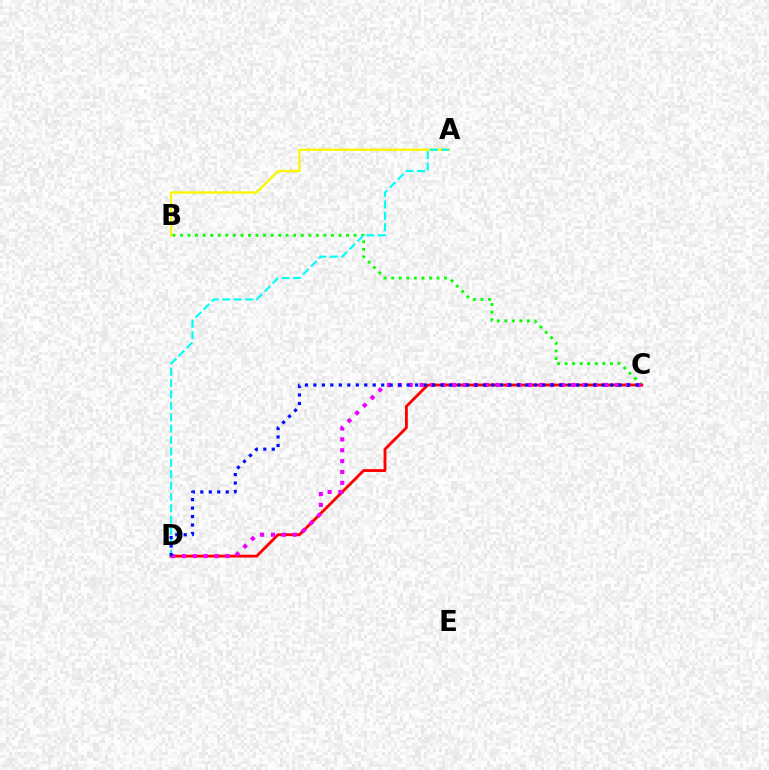{('A', 'B'): [{'color': '#fcf500', 'line_style': 'solid', 'thickness': 1.66}], ('B', 'C'): [{'color': '#08ff00', 'line_style': 'dotted', 'thickness': 2.05}], ('C', 'D'): [{'color': '#ff0000', 'line_style': 'solid', 'thickness': 2.05}, {'color': '#ee00ff', 'line_style': 'dotted', 'thickness': 2.95}, {'color': '#0010ff', 'line_style': 'dotted', 'thickness': 2.3}], ('A', 'D'): [{'color': '#00fff6', 'line_style': 'dashed', 'thickness': 1.55}]}